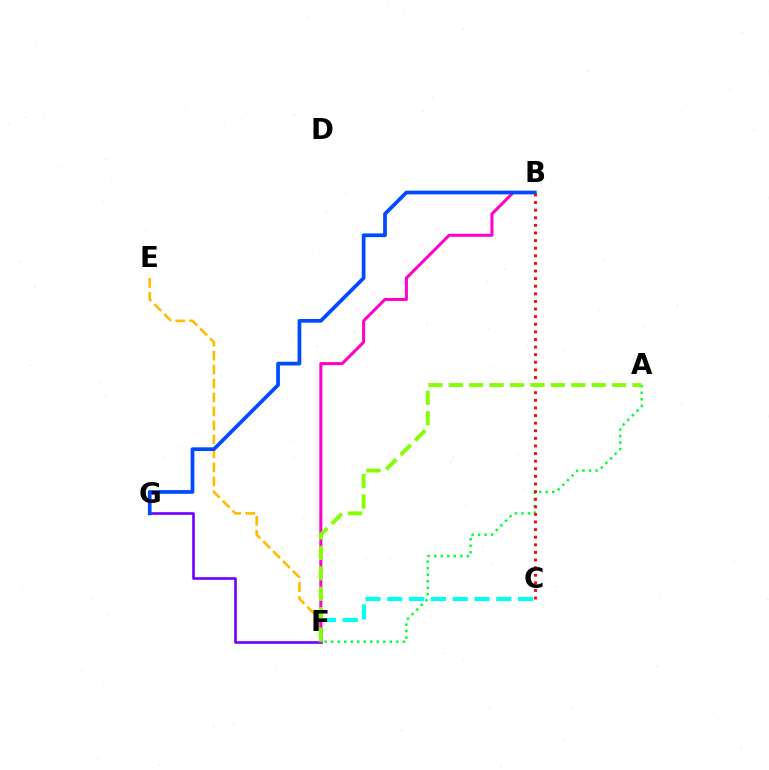{('E', 'F'): [{'color': '#ffbd00', 'line_style': 'dashed', 'thickness': 1.9}], ('A', 'F'): [{'color': '#00ff39', 'line_style': 'dotted', 'thickness': 1.77}, {'color': '#84ff00', 'line_style': 'dashed', 'thickness': 2.77}], ('F', 'G'): [{'color': '#7200ff', 'line_style': 'solid', 'thickness': 1.89}], ('C', 'F'): [{'color': '#00fff6', 'line_style': 'dashed', 'thickness': 2.96}], ('B', 'F'): [{'color': '#ff00cf', 'line_style': 'solid', 'thickness': 2.19}], ('B', 'C'): [{'color': '#ff0000', 'line_style': 'dotted', 'thickness': 2.07}], ('B', 'G'): [{'color': '#004bff', 'line_style': 'solid', 'thickness': 2.68}]}